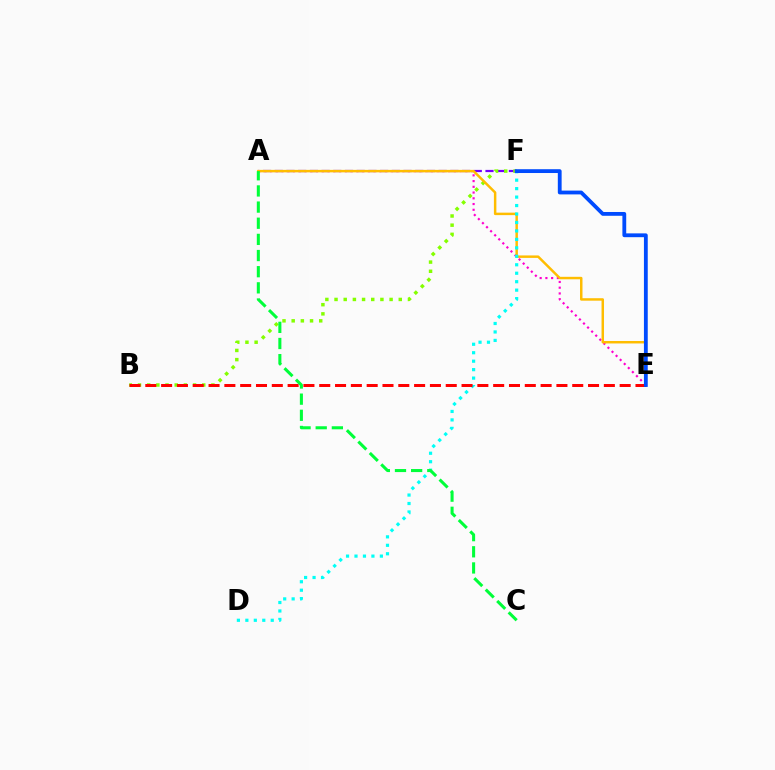{('A', 'F'): [{'color': '#7200ff', 'line_style': 'dashed', 'thickness': 1.59}], ('A', 'E'): [{'color': '#ff00cf', 'line_style': 'dotted', 'thickness': 1.56}, {'color': '#ffbd00', 'line_style': 'solid', 'thickness': 1.78}], ('B', 'F'): [{'color': '#84ff00', 'line_style': 'dotted', 'thickness': 2.49}], ('D', 'F'): [{'color': '#00fff6', 'line_style': 'dotted', 'thickness': 2.3}], ('B', 'E'): [{'color': '#ff0000', 'line_style': 'dashed', 'thickness': 2.15}], ('E', 'F'): [{'color': '#004bff', 'line_style': 'solid', 'thickness': 2.74}], ('A', 'C'): [{'color': '#00ff39', 'line_style': 'dashed', 'thickness': 2.19}]}